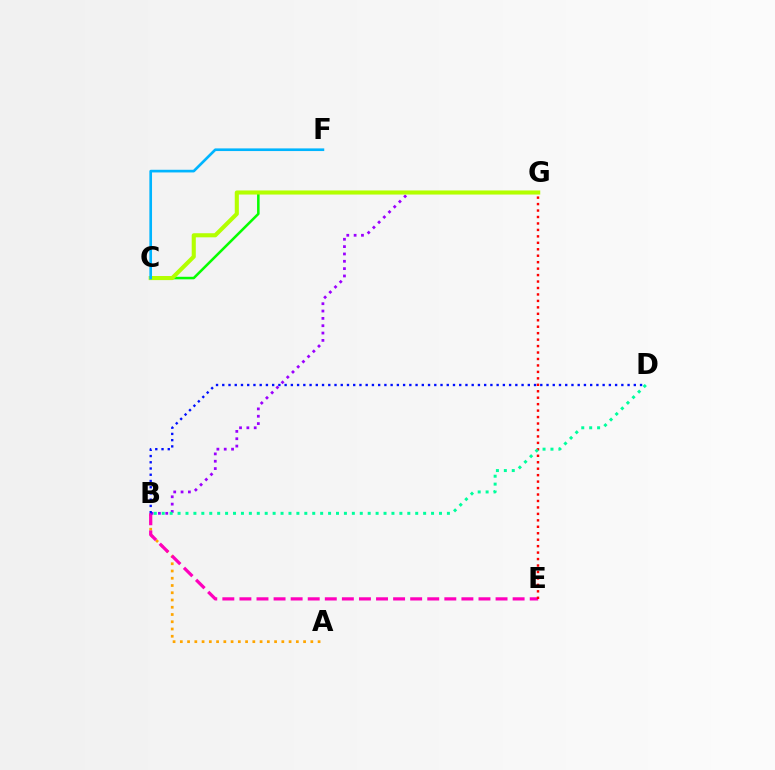{('A', 'B'): [{'color': '#ffa500', 'line_style': 'dotted', 'thickness': 1.97}], ('C', 'G'): [{'color': '#08ff00', 'line_style': 'solid', 'thickness': 1.83}, {'color': '#b3ff00', 'line_style': 'solid', 'thickness': 2.95}], ('B', 'E'): [{'color': '#ff00bd', 'line_style': 'dashed', 'thickness': 2.32}], ('B', 'G'): [{'color': '#9b00ff', 'line_style': 'dotted', 'thickness': 1.99}], ('B', 'D'): [{'color': '#0010ff', 'line_style': 'dotted', 'thickness': 1.69}, {'color': '#00ff9d', 'line_style': 'dotted', 'thickness': 2.15}], ('E', 'G'): [{'color': '#ff0000', 'line_style': 'dotted', 'thickness': 1.75}], ('C', 'F'): [{'color': '#00b5ff', 'line_style': 'solid', 'thickness': 1.91}]}